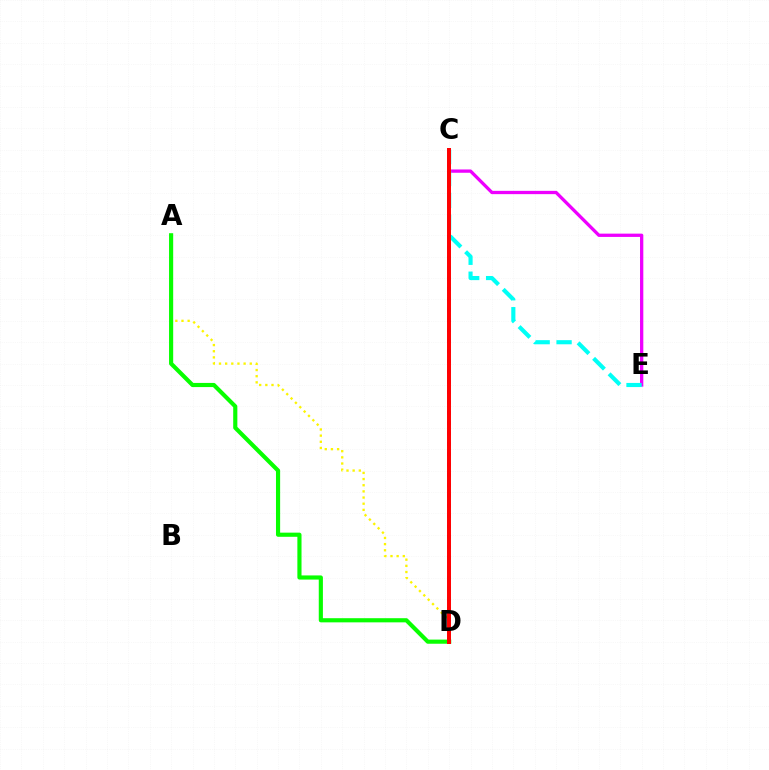{('C', 'D'): [{'color': '#0010ff', 'line_style': 'dotted', 'thickness': 2.81}, {'color': '#ff0000', 'line_style': 'solid', 'thickness': 2.86}], ('C', 'E'): [{'color': '#ee00ff', 'line_style': 'solid', 'thickness': 2.37}, {'color': '#00fff6', 'line_style': 'dashed', 'thickness': 2.98}], ('A', 'D'): [{'color': '#fcf500', 'line_style': 'dotted', 'thickness': 1.67}, {'color': '#08ff00', 'line_style': 'solid', 'thickness': 2.99}]}